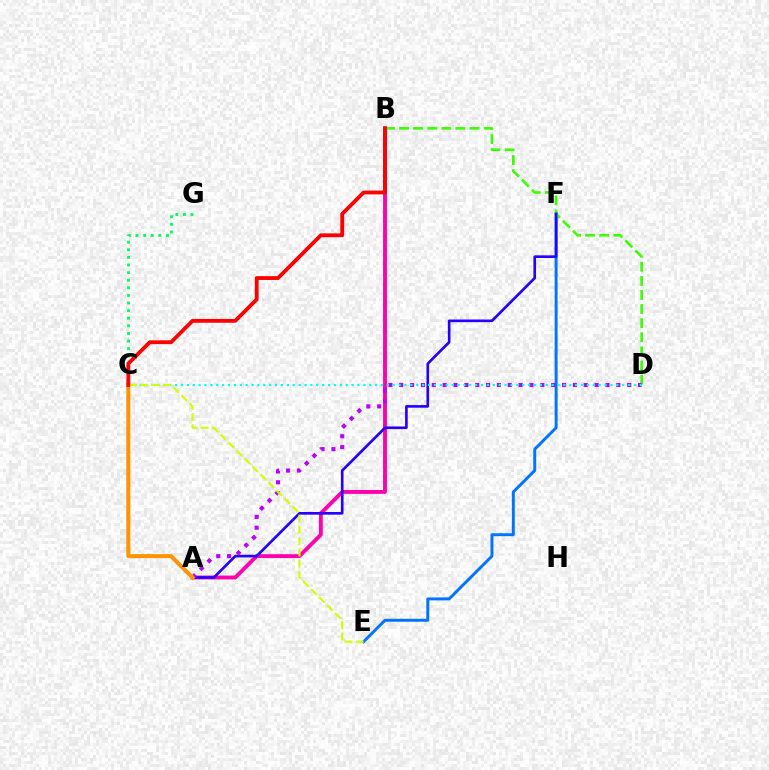{('E', 'F'): [{'color': '#0074ff', 'line_style': 'solid', 'thickness': 2.12}], ('B', 'D'): [{'color': '#3dff00', 'line_style': 'dashed', 'thickness': 1.92}], ('A', 'B'): [{'color': '#ff00ac', 'line_style': 'solid', 'thickness': 2.79}], ('A', 'F'): [{'color': '#2500ff', 'line_style': 'solid', 'thickness': 1.91}], ('C', 'G'): [{'color': '#00ff5c', 'line_style': 'dotted', 'thickness': 2.07}], ('A', 'D'): [{'color': '#b900ff', 'line_style': 'dotted', 'thickness': 2.95}], ('C', 'D'): [{'color': '#00fff6', 'line_style': 'dotted', 'thickness': 1.6}], ('A', 'C'): [{'color': '#ff9400', 'line_style': 'solid', 'thickness': 2.9}], ('C', 'E'): [{'color': '#d1ff00', 'line_style': 'dashed', 'thickness': 1.54}], ('B', 'C'): [{'color': '#ff0000', 'line_style': 'solid', 'thickness': 2.75}]}